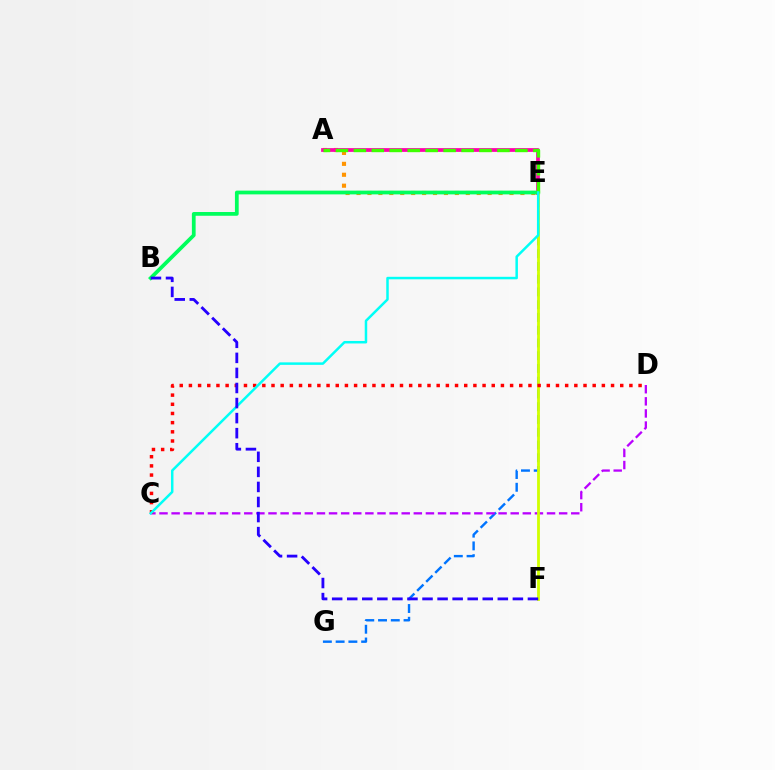{('A', 'E'): [{'color': '#ff9400', 'line_style': 'dotted', 'thickness': 2.97}, {'color': '#ff00ac', 'line_style': 'solid', 'thickness': 2.7}, {'color': '#3dff00', 'line_style': 'dashed', 'thickness': 2.44}], ('E', 'G'): [{'color': '#0074ff', 'line_style': 'dashed', 'thickness': 1.73}], ('B', 'E'): [{'color': '#00ff5c', 'line_style': 'solid', 'thickness': 2.7}], ('C', 'D'): [{'color': '#b900ff', 'line_style': 'dashed', 'thickness': 1.65}, {'color': '#ff0000', 'line_style': 'dotted', 'thickness': 2.49}], ('E', 'F'): [{'color': '#d1ff00', 'line_style': 'solid', 'thickness': 2.02}], ('C', 'E'): [{'color': '#00fff6', 'line_style': 'solid', 'thickness': 1.79}], ('B', 'F'): [{'color': '#2500ff', 'line_style': 'dashed', 'thickness': 2.05}]}